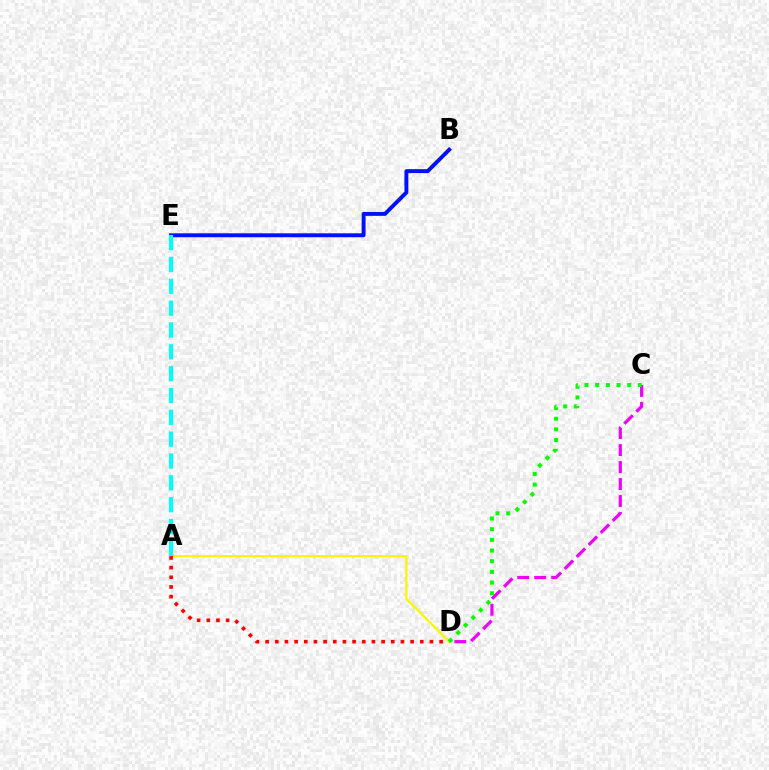{('A', 'D'): [{'color': '#fcf500', 'line_style': 'solid', 'thickness': 1.62}, {'color': '#ff0000', 'line_style': 'dotted', 'thickness': 2.63}], ('B', 'E'): [{'color': '#0010ff', 'line_style': 'solid', 'thickness': 2.82}], ('A', 'E'): [{'color': '#00fff6', 'line_style': 'dashed', 'thickness': 2.97}], ('C', 'D'): [{'color': '#ee00ff', 'line_style': 'dashed', 'thickness': 2.31}, {'color': '#08ff00', 'line_style': 'dotted', 'thickness': 2.9}]}